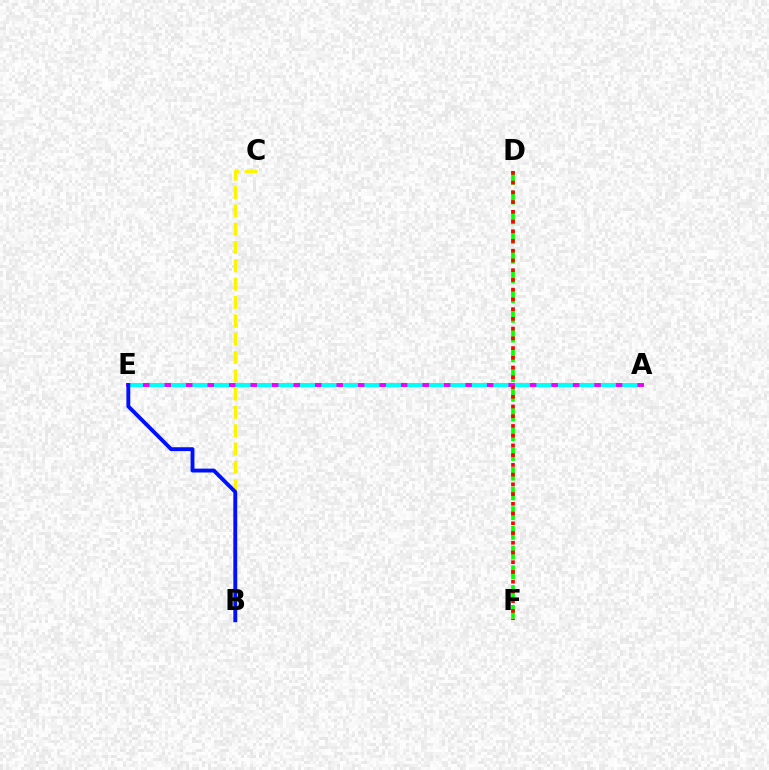{('A', 'E'): [{'color': '#ee00ff', 'line_style': 'solid', 'thickness': 2.82}, {'color': '#00fff6', 'line_style': 'dashed', 'thickness': 2.92}], ('D', 'F'): [{'color': '#08ff00', 'line_style': 'dashed', 'thickness': 2.68}, {'color': '#ff0000', 'line_style': 'dotted', 'thickness': 2.64}], ('B', 'C'): [{'color': '#fcf500', 'line_style': 'dashed', 'thickness': 2.49}], ('B', 'E'): [{'color': '#0010ff', 'line_style': 'solid', 'thickness': 2.79}]}